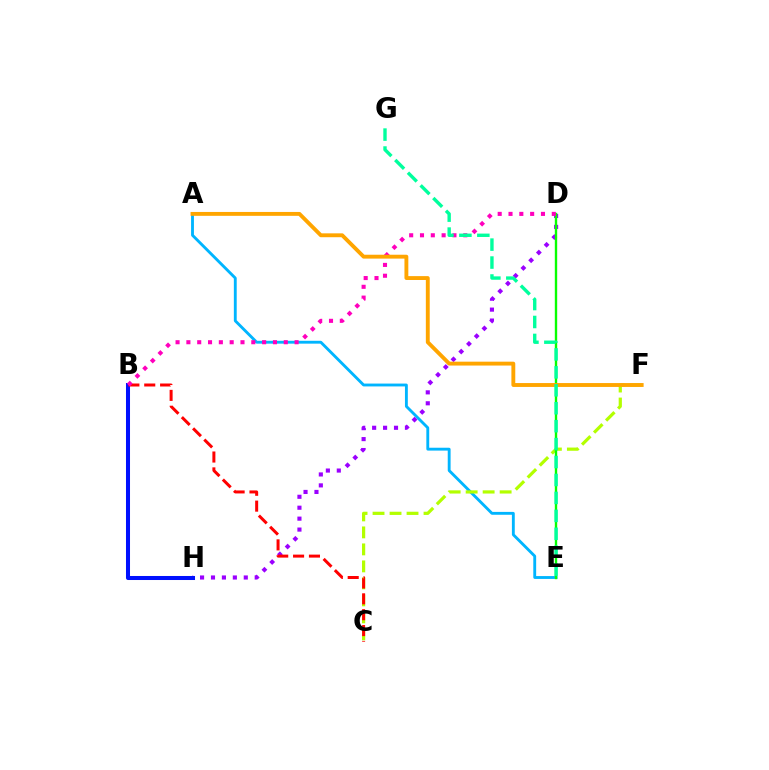{('A', 'E'): [{'color': '#00b5ff', 'line_style': 'solid', 'thickness': 2.06}], ('C', 'F'): [{'color': '#b3ff00', 'line_style': 'dashed', 'thickness': 2.31}], ('D', 'H'): [{'color': '#9b00ff', 'line_style': 'dotted', 'thickness': 2.97}], ('B', 'H'): [{'color': '#0010ff', 'line_style': 'solid', 'thickness': 2.9}], ('D', 'E'): [{'color': '#08ff00', 'line_style': 'solid', 'thickness': 1.71}], ('B', 'C'): [{'color': '#ff0000', 'line_style': 'dashed', 'thickness': 2.16}], ('B', 'D'): [{'color': '#ff00bd', 'line_style': 'dotted', 'thickness': 2.94}], ('A', 'F'): [{'color': '#ffa500', 'line_style': 'solid', 'thickness': 2.79}], ('E', 'G'): [{'color': '#00ff9d', 'line_style': 'dashed', 'thickness': 2.44}]}